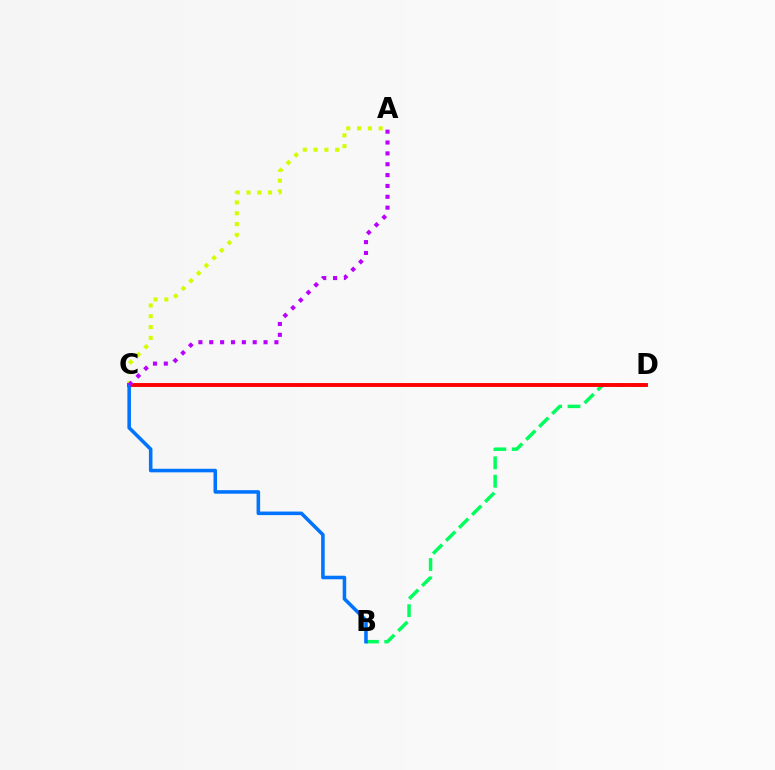{('A', 'C'): [{'color': '#d1ff00', 'line_style': 'dotted', 'thickness': 2.94}, {'color': '#b900ff', 'line_style': 'dotted', 'thickness': 2.95}], ('B', 'D'): [{'color': '#00ff5c', 'line_style': 'dashed', 'thickness': 2.49}], ('C', 'D'): [{'color': '#ff0000', 'line_style': 'solid', 'thickness': 2.8}], ('B', 'C'): [{'color': '#0074ff', 'line_style': 'solid', 'thickness': 2.56}]}